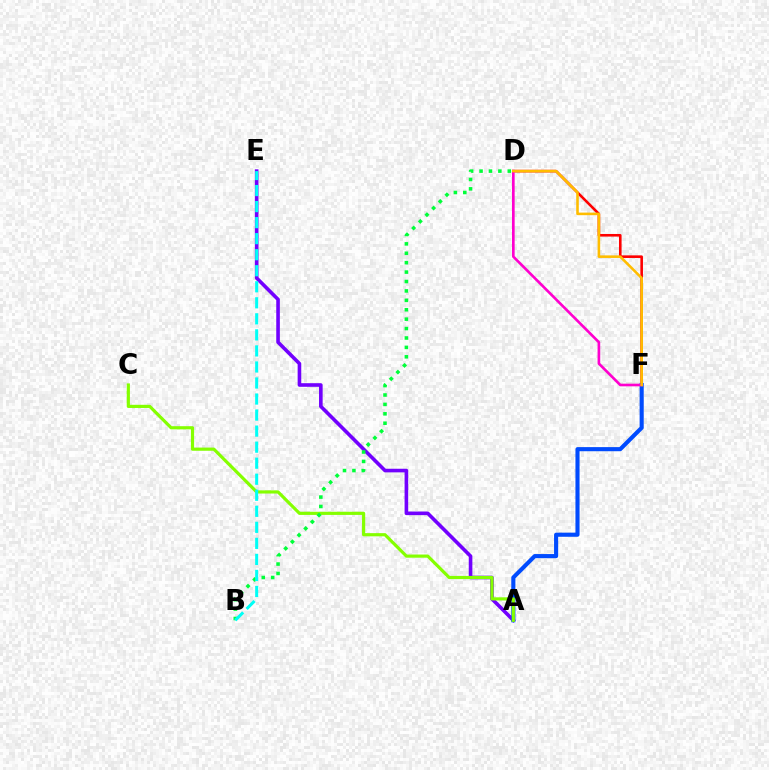{('D', 'F'): [{'color': '#ff0000', 'line_style': 'solid', 'thickness': 1.88}, {'color': '#ff00cf', 'line_style': 'solid', 'thickness': 1.91}, {'color': '#ffbd00', 'line_style': 'solid', 'thickness': 1.86}], ('A', 'E'): [{'color': '#7200ff', 'line_style': 'solid', 'thickness': 2.6}], ('A', 'F'): [{'color': '#004bff', 'line_style': 'solid', 'thickness': 2.96}], ('A', 'C'): [{'color': '#84ff00', 'line_style': 'solid', 'thickness': 2.28}], ('B', 'D'): [{'color': '#00ff39', 'line_style': 'dotted', 'thickness': 2.56}], ('B', 'E'): [{'color': '#00fff6', 'line_style': 'dashed', 'thickness': 2.18}]}